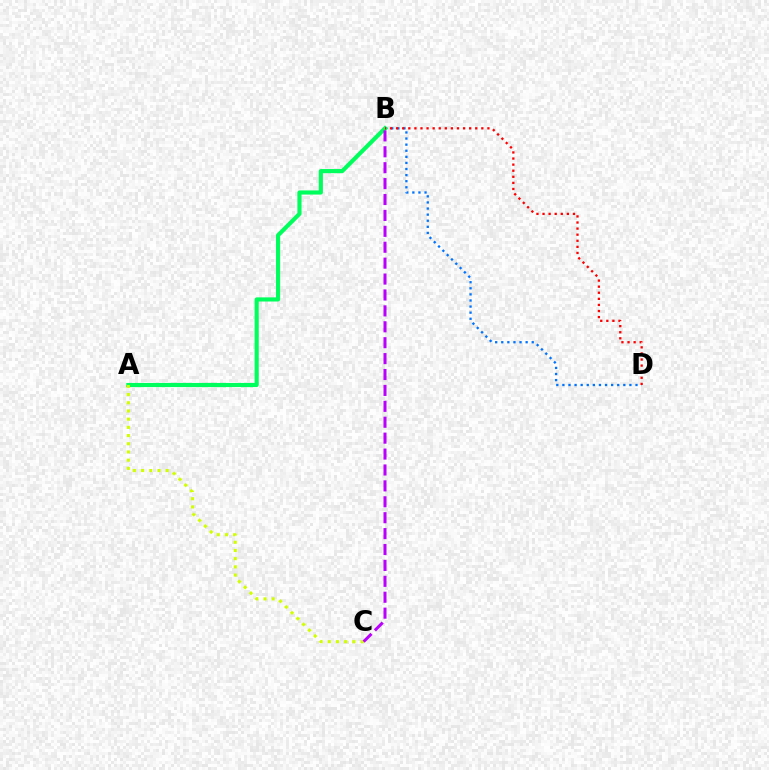{('B', 'D'): [{'color': '#0074ff', 'line_style': 'dotted', 'thickness': 1.66}, {'color': '#ff0000', 'line_style': 'dotted', 'thickness': 1.65}], ('A', 'B'): [{'color': '#00ff5c', 'line_style': 'solid', 'thickness': 2.98}], ('A', 'C'): [{'color': '#d1ff00', 'line_style': 'dotted', 'thickness': 2.23}], ('B', 'C'): [{'color': '#b900ff', 'line_style': 'dashed', 'thickness': 2.16}]}